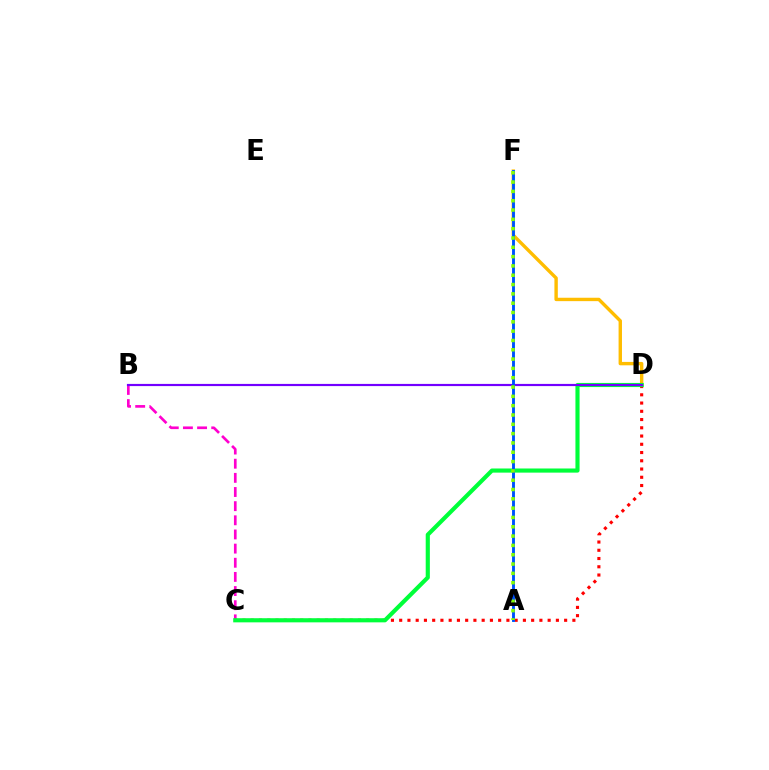{('C', 'D'): [{'color': '#ff0000', 'line_style': 'dotted', 'thickness': 2.24}, {'color': '#00ff39', 'line_style': 'solid', 'thickness': 2.98}], ('B', 'C'): [{'color': '#ff00cf', 'line_style': 'dashed', 'thickness': 1.92}], ('D', 'F'): [{'color': '#ffbd00', 'line_style': 'solid', 'thickness': 2.44}], ('A', 'F'): [{'color': '#00fff6', 'line_style': 'solid', 'thickness': 1.93}, {'color': '#004bff', 'line_style': 'solid', 'thickness': 2.0}, {'color': '#84ff00', 'line_style': 'dotted', 'thickness': 2.53}], ('B', 'D'): [{'color': '#7200ff', 'line_style': 'solid', 'thickness': 1.57}]}